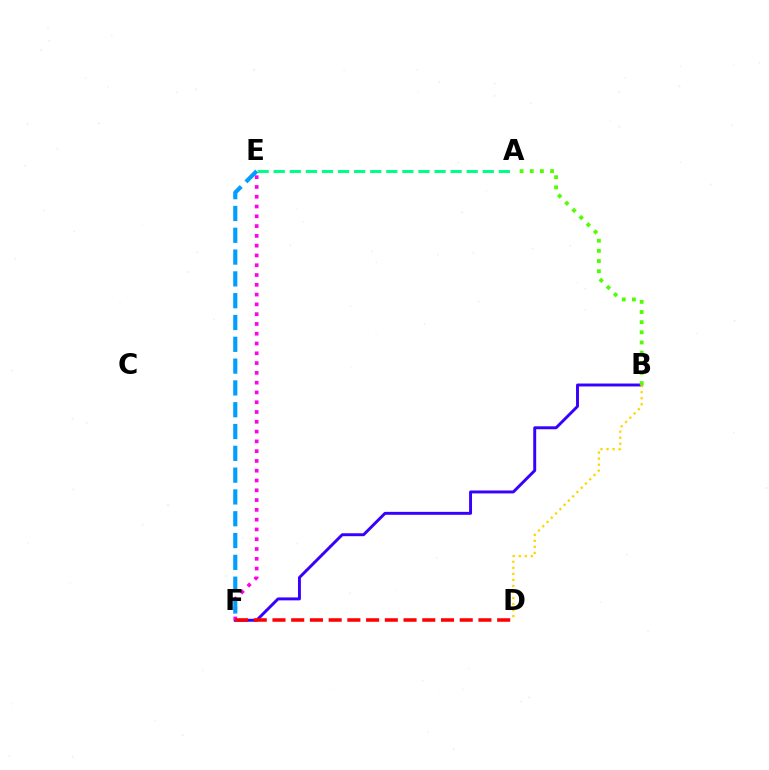{('B', 'F'): [{'color': '#3700ff', 'line_style': 'solid', 'thickness': 2.11}], ('A', 'E'): [{'color': '#00ff86', 'line_style': 'dashed', 'thickness': 2.19}], ('E', 'F'): [{'color': '#ff00ed', 'line_style': 'dotted', 'thickness': 2.66}, {'color': '#009eff', 'line_style': 'dashed', 'thickness': 2.96}], ('A', 'B'): [{'color': '#4fff00', 'line_style': 'dotted', 'thickness': 2.76}], ('B', 'D'): [{'color': '#ffd500', 'line_style': 'dotted', 'thickness': 1.64}], ('D', 'F'): [{'color': '#ff0000', 'line_style': 'dashed', 'thickness': 2.54}]}